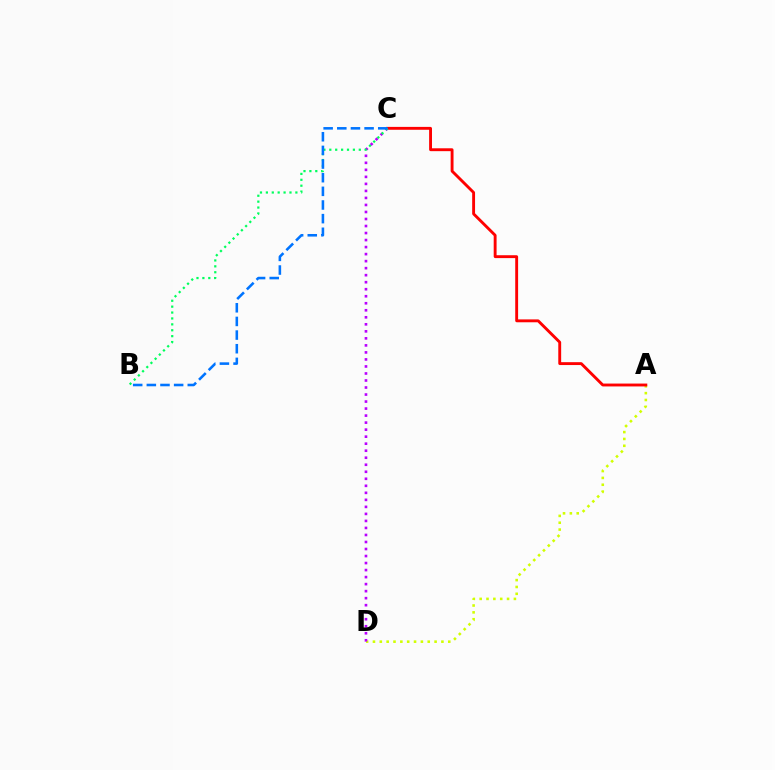{('A', 'D'): [{'color': '#d1ff00', 'line_style': 'dotted', 'thickness': 1.86}], ('A', 'C'): [{'color': '#ff0000', 'line_style': 'solid', 'thickness': 2.07}], ('C', 'D'): [{'color': '#b900ff', 'line_style': 'dotted', 'thickness': 1.91}], ('B', 'C'): [{'color': '#00ff5c', 'line_style': 'dotted', 'thickness': 1.6}, {'color': '#0074ff', 'line_style': 'dashed', 'thickness': 1.85}]}